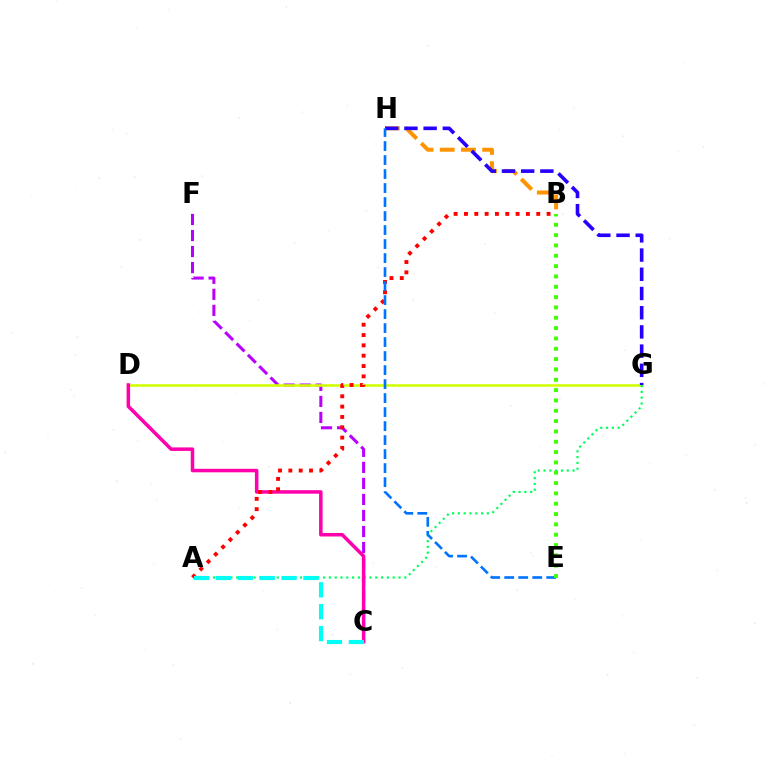{('C', 'F'): [{'color': '#b900ff', 'line_style': 'dashed', 'thickness': 2.18}], ('D', 'G'): [{'color': '#d1ff00', 'line_style': 'solid', 'thickness': 1.85}], ('B', 'H'): [{'color': '#ff9400', 'line_style': 'dashed', 'thickness': 2.88}], ('A', 'G'): [{'color': '#00ff5c', 'line_style': 'dotted', 'thickness': 1.57}], ('C', 'D'): [{'color': '#ff00ac', 'line_style': 'solid', 'thickness': 2.53}], ('A', 'B'): [{'color': '#ff0000', 'line_style': 'dotted', 'thickness': 2.81}], ('A', 'C'): [{'color': '#00fff6', 'line_style': 'dashed', 'thickness': 2.97}], ('G', 'H'): [{'color': '#2500ff', 'line_style': 'dashed', 'thickness': 2.61}], ('E', 'H'): [{'color': '#0074ff', 'line_style': 'dashed', 'thickness': 1.9}], ('B', 'E'): [{'color': '#3dff00', 'line_style': 'dotted', 'thickness': 2.81}]}